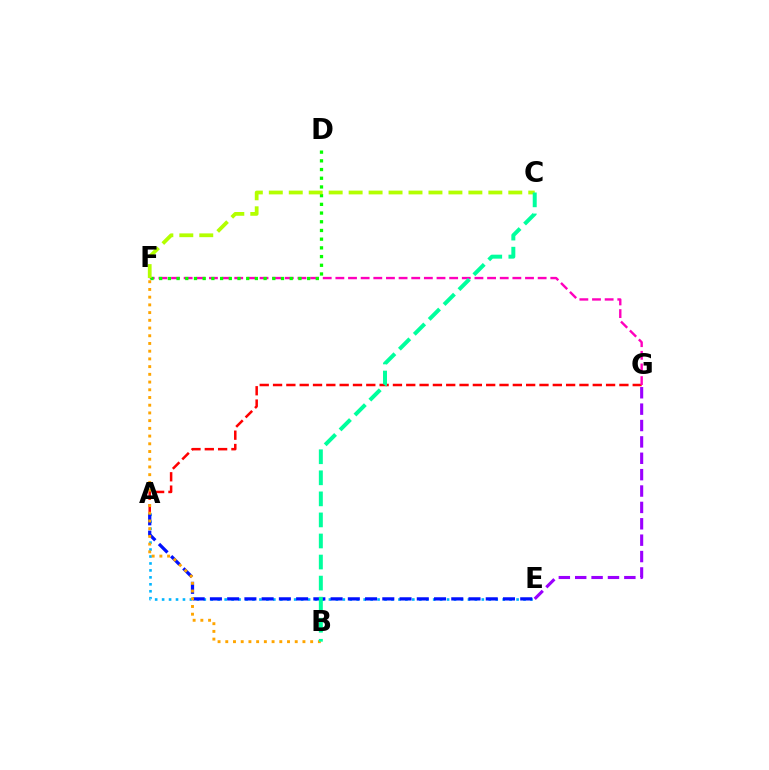{('A', 'E'): [{'color': '#00b5ff', 'line_style': 'dotted', 'thickness': 1.89}, {'color': '#0010ff', 'line_style': 'dashed', 'thickness': 2.34}], ('A', 'G'): [{'color': '#ff0000', 'line_style': 'dashed', 'thickness': 1.81}], ('F', 'G'): [{'color': '#ff00bd', 'line_style': 'dashed', 'thickness': 1.72}], ('D', 'F'): [{'color': '#08ff00', 'line_style': 'dotted', 'thickness': 2.36}], ('C', 'F'): [{'color': '#b3ff00', 'line_style': 'dashed', 'thickness': 2.71}], ('B', 'F'): [{'color': '#ffa500', 'line_style': 'dotted', 'thickness': 2.1}], ('B', 'C'): [{'color': '#00ff9d', 'line_style': 'dashed', 'thickness': 2.86}], ('E', 'G'): [{'color': '#9b00ff', 'line_style': 'dashed', 'thickness': 2.23}]}